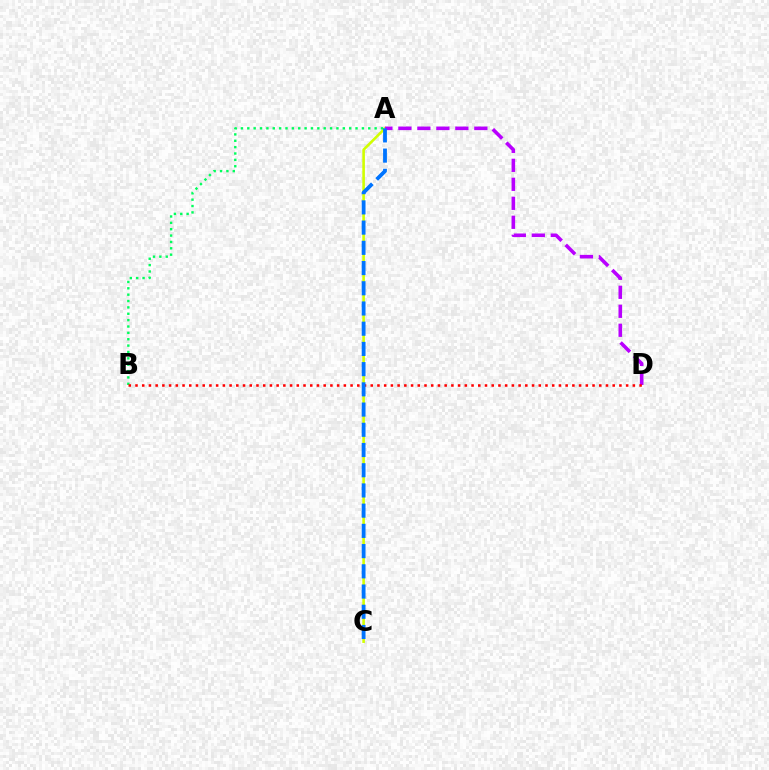{('A', 'C'): [{'color': '#d1ff00', 'line_style': 'solid', 'thickness': 1.87}, {'color': '#0074ff', 'line_style': 'dashed', 'thickness': 2.75}], ('A', 'D'): [{'color': '#b900ff', 'line_style': 'dashed', 'thickness': 2.58}], ('A', 'B'): [{'color': '#00ff5c', 'line_style': 'dotted', 'thickness': 1.73}], ('B', 'D'): [{'color': '#ff0000', 'line_style': 'dotted', 'thickness': 1.83}]}